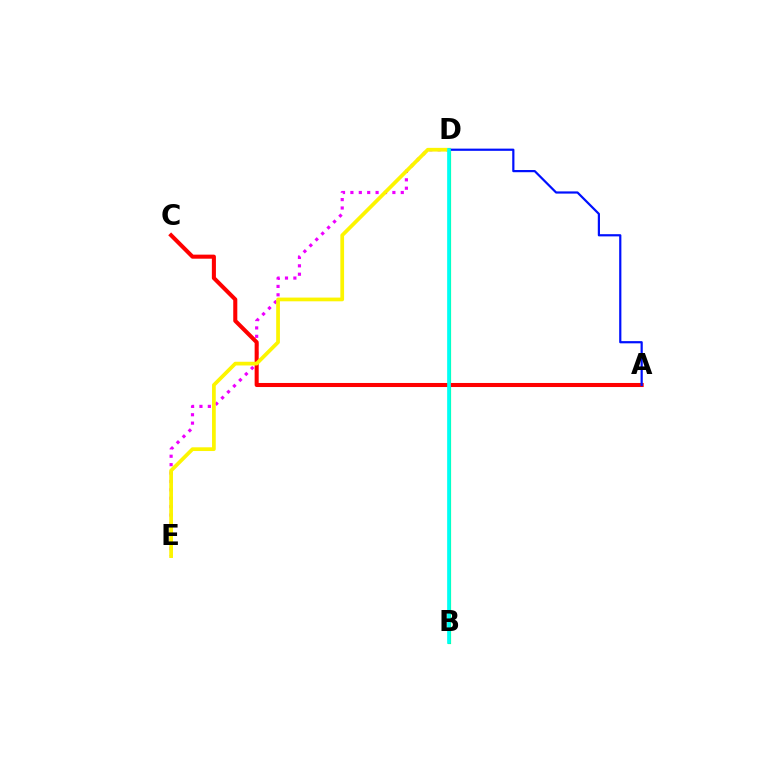{('B', 'D'): [{'color': '#08ff00', 'line_style': 'solid', 'thickness': 2.26}, {'color': '#00fff6', 'line_style': 'solid', 'thickness': 2.64}], ('D', 'E'): [{'color': '#ee00ff', 'line_style': 'dotted', 'thickness': 2.28}, {'color': '#fcf500', 'line_style': 'solid', 'thickness': 2.68}], ('A', 'C'): [{'color': '#ff0000', 'line_style': 'solid', 'thickness': 2.92}], ('A', 'D'): [{'color': '#0010ff', 'line_style': 'solid', 'thickness': 1.58}]}